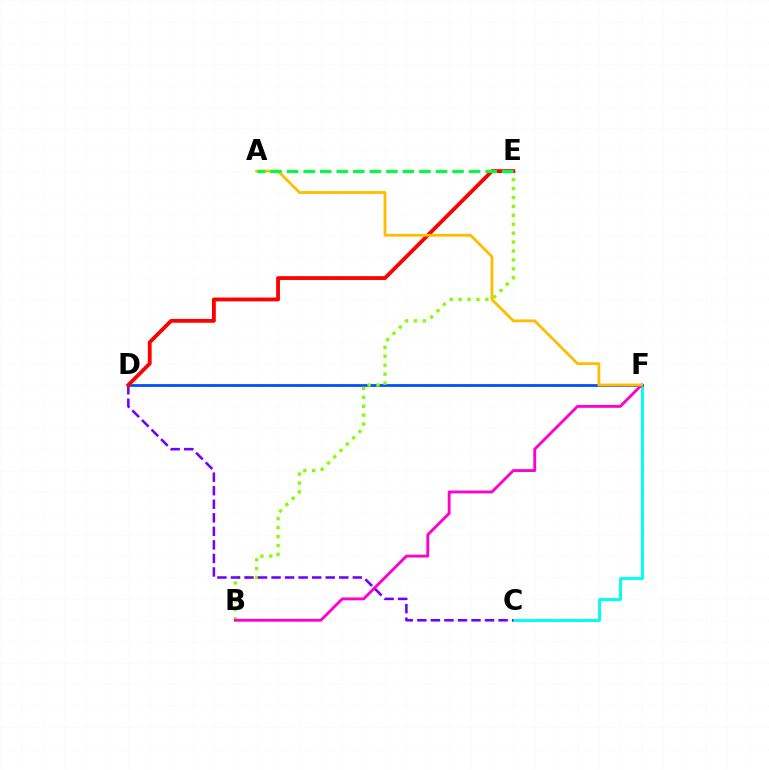{('C', 'F'): [{'color': '#00fff6', 'line_style': 'solid', 'thickness': 2.12}], ('D', 'F'): [{'color': '#004bff', 'line_style': 'solid', 'thickness': 1.97}], ('B', 'E'): [{'color': '#84ff00', 'line_style': 'dotted', 'thickness': 2.42}], ('B', 'F'): [{'color': '#ff00cf', 'line_style': 'solid', 'thickness': 2.06}], ('C', 'D'): [{'color': '#7200ff', 'line_style': 'dashed', 'thickness': 1.84}], ('D', 'E'): [{'color': '#ff0000', 'line_style': 'solid', 'thickness': 2.75}], ('A', 'F'): [{'color': '#ffbd00', 'line_style': 'solid', 'thickness': 2.02}], ('A', 'E'): [{'color': '#00ff39', 'line_style': 'dashed', 'thickness': 2.25}]}